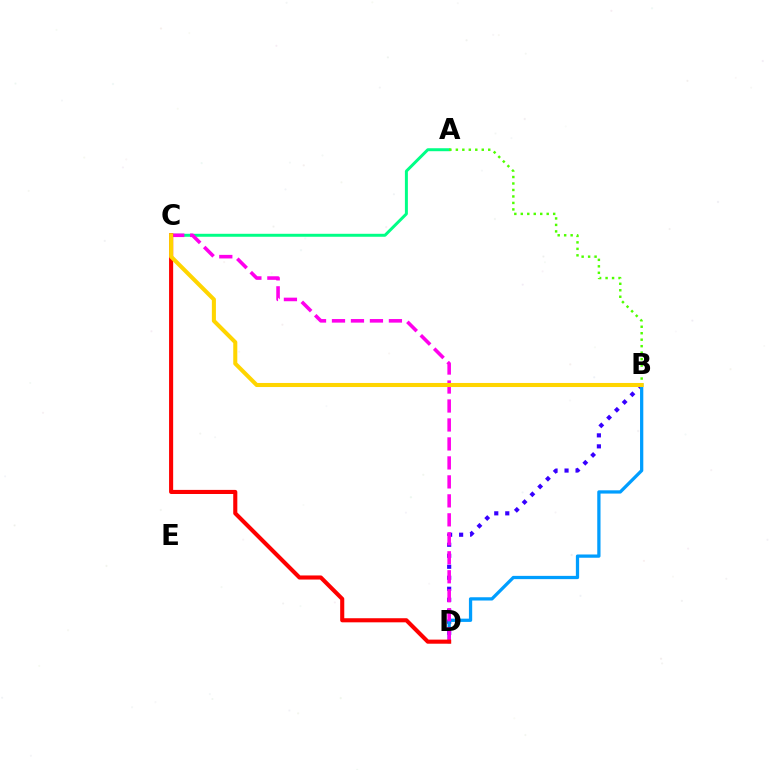{('A', 'C'): [{'color': '#00ff86', 'line_style': 'solid', 'thickness': 2.14}], ('A', 'B'): [{'color': '#4fff00', 'line_style': 'dotted', 'thickness': 1.76}], ('B', 'D'): [{'color': '#3700ff', 'line_style': 'dotted', 'thickness': 2.99}, {'color': '#009eff', 'line_style': 'solid', 'thickness': 2.35}], ('C', 'D'): [{'color': '#ff00ed', 'line_style': 'dashed', 'thickness': 2.58}, {'color': '#ff0000', 'line_style': 'solid', 'thickness': 2.95}], ('B', 'C'): [{'color': '#ffd500', 'line_style': 'solid', 'thickness': 2.92}]}